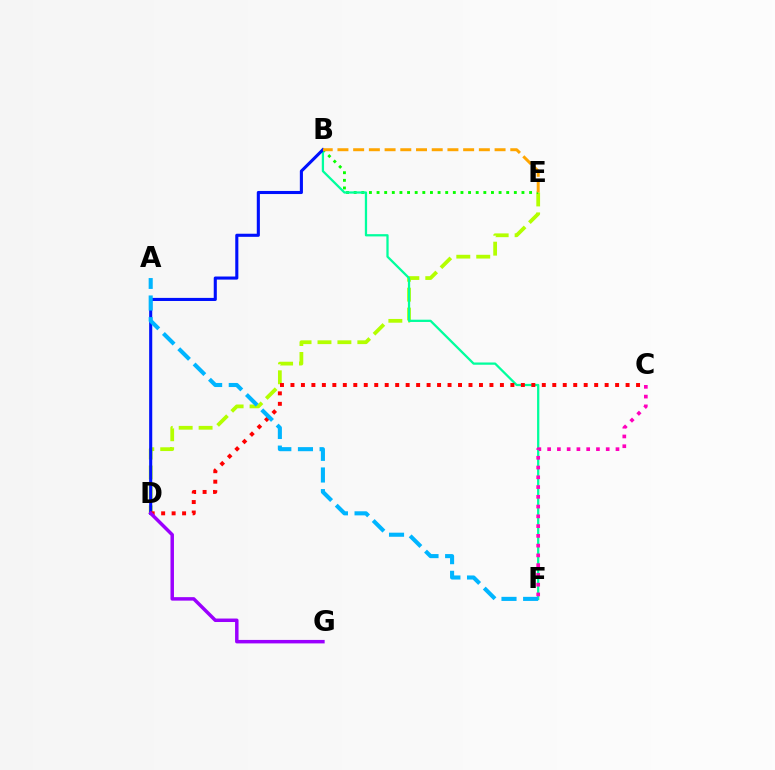{('D', 'E'): [{'color': '#b3ff00', 'line_style': 'dashed', 'thickness': 2.71}], ('B', 'E'): [{'color': '#08ff00', 'line_style': 'dotted', 'thickness': 2.07}, {'color': '#ffa500', 'line_style': 'dashed', 'thickness': 2.13}], ('B', 'F'): [{'color': '#00ff9d', 'line_style': 'solid', 'thickness': 1.63}], ('B', 'D'): [{'color': '#0010ff', 'line_style': 'solid', 'thickness': 2.22}], ('C', 'D'): [{'color': '#ff0000', 'line_style': 'dotted', 'thickness': 2.85}], ('D', 'G'): [{'color': '#9b00ff', 'line_style': 'solid', 'thickness': 2.5}], ('C', 'F'): [{'color': '#ff00bd', 'line_style': 'dotted', 'thickness': 2.65}], ('A', 'F'): [{'color': '#00b5ff', 'line_style': 'dashed', 'thickness': 2.94}]}